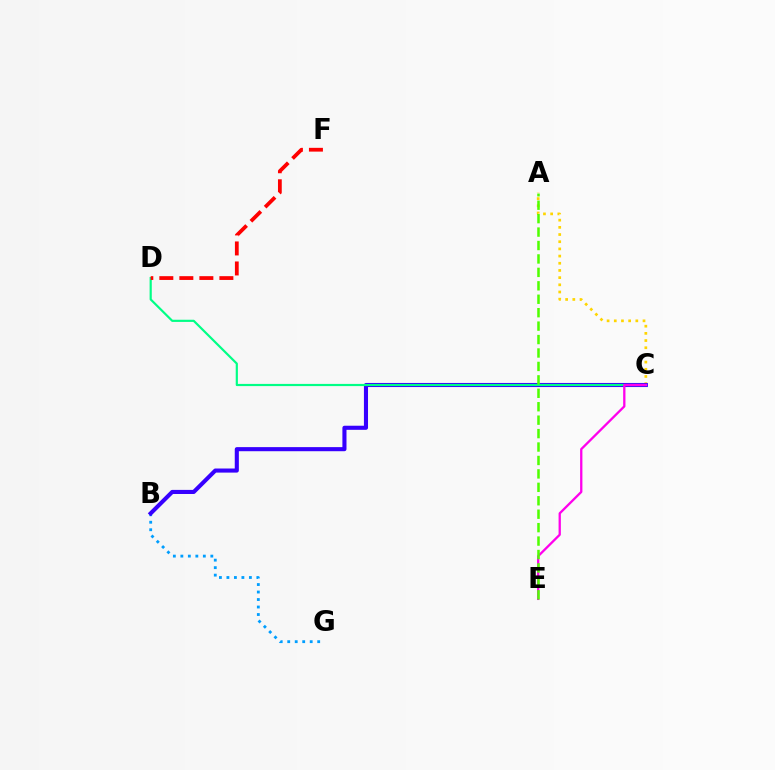{('A', 'C'): [{'color': '#ffd500', 'line_style': 'dotted', 'thickness': 1.95}], ('B', 'G'): [{'color': '#009eff', 'line_style': 'dotted', 'thickness': 2.04}], ('B', 'C'): [{'color': '#3700ff', 'line_style': 'solid', 'thickness': 2.95}], ('C', 'D'): [{'color': '#00ff86', 'line_style': 'solid', 'thickness': 1.57}], ('D', 'F'): [{'color': '#ff0000', 'line_style': 'dashed', 'thickness': 2.72}], ('C', 'E'): [{'color': '#ff00ed', 'line_style': 'solid', 'thickness': 1.65}], ('A', 'E'): [{'color': '#4fff00', 'line_style': 'dashed', 'thickness': 1.83}]}